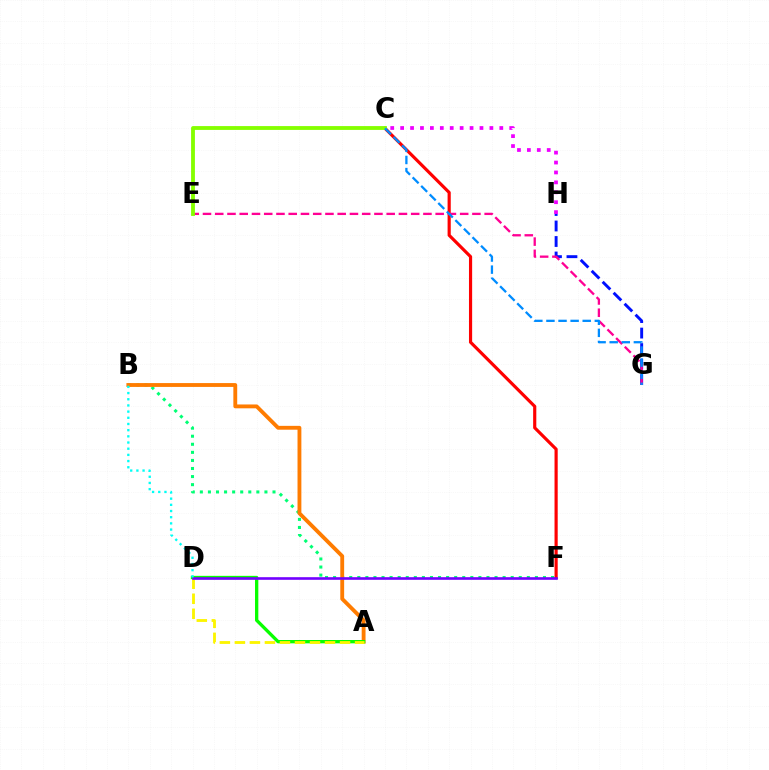{('B', 'F'): [{'color': '#00ff74', 'line_style': 'dotted', 'thickness': 2.19}], ('G', 'H'): [{'color': '#0010ff', 'line_style': 'dashed', 'thickness': 2.11}], ('C', 'F'): [{'color': '#ff0000', 'line_style': 'solid', 'thickness': 2.28}], ('A', 'B'): [{'color': '#ff7c00', 'line_style': 'solid', 'thickness': 2.77}], ('C', 'H'): [{'color': '#ee00ff', 'line_style': 'dotted', 'thickness': 2.69}], ('A', 'D'): [{'color': '#08ff00', 'line_style': 'solid', 'thickness': 2.38}, {'color': '#fcf500', 'line_style': 'dashed', 'thickness': 2.04}], ('D', 'F'): [{'color': '#7200ff', 'line_style': 'solid', 'thickness': 1.89}], ('E', 'G'): [{'color': '#ff0094', 'line_style': 'dashed', 'thickness': 1.66}], ('C', 'E'): [{'color': '#84ff00', 'line_style': 'solid', 'thickness': 2.76}], ('B', 'D'): [{'color': '#00fff6', 'line_style': 'dotted', 'thickness': 1.68}], ('C', 'G'): [{'color': '#008cff', 'line_style': 'dashed', 'thickness': 1.64}]}